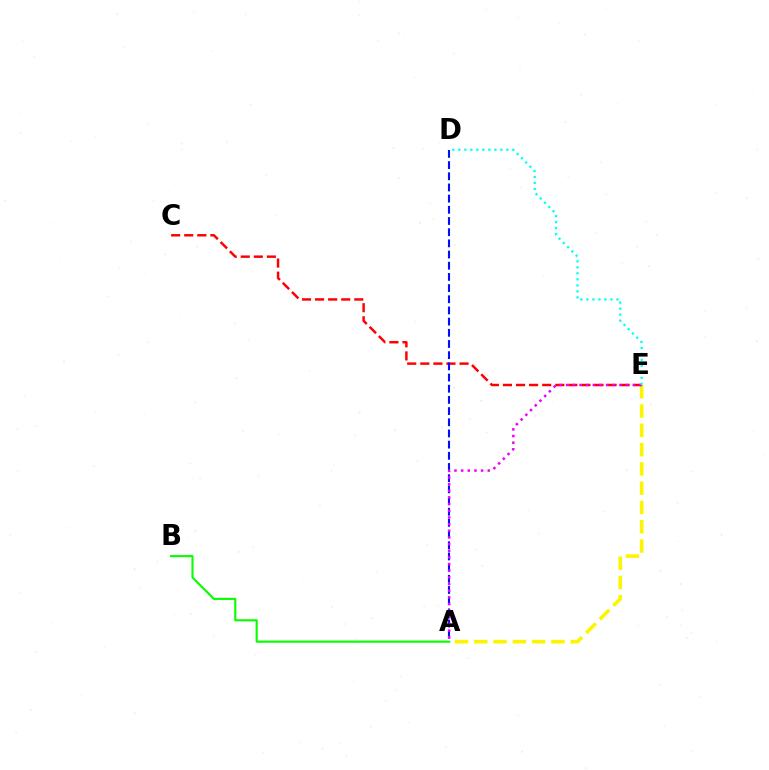{('A', 'B'): [{'color': '#08ff00', 'line_style': 'solid', 'thickness': 1.54}], ('A', 'E'): [{'color': '#fcf500', 'line_style': 'dashed', 'thickness': 2.62}, {'color': '#ee00ff', 'line_style': 'dotted', 'thickness': 1.81}], ('C', 'E'): [{'color': '#ff0000', 'line_style': 'dashed', 'thickness': 1.78}], ('A', 'D'): [{'color': '#0010ff', 'line_style': 'dashed', 'thickness': 1.52}], ('D', 'E'): [{'color': '#00fff6', 'line_style': 'dotted', 'thickness': 1.63}]}